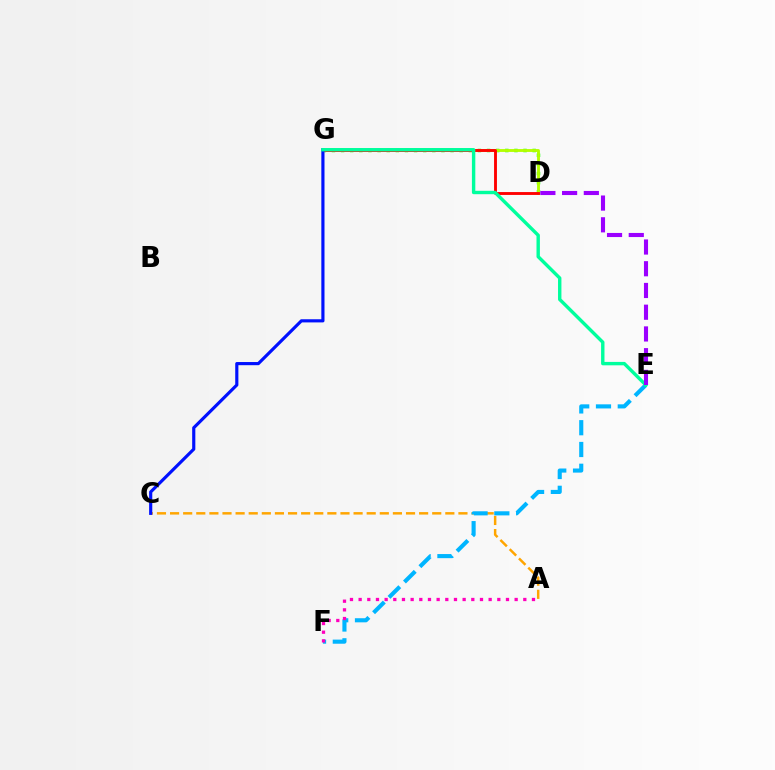{('A', 'C'): [{'color': '#ffa500', 'line_style': 'dashed', 'thickness': 1.78}], ('D', 'G'): [{'color': '#08ff00', 'line_style': 'dotted', 'thickness': 2.48}, {'color': '#b3ff00', 'line_style': 'solid', 'thickness': 2.06}, {'color': '#ff0000', 'line_style': 'solid', 'thickness': 2.07}], ('E', 'F'): [{'color': '#00b5ff', 'line_style': 'dashed', 'thickness': 2.96}], ('C', 'G'): [{'color': '#0010ff', 'line_style': 'solid', 'thickness': 2.27}], ('E', 'G'): [{'color': '#00ff9d', 'line_style': 'solid', 'thickness': 2.45}], ('A', 'F'): [{'color': '#ff00bd', 'line_style': 'dotted', 'thickness': 2.35}], ('D', 'E'): [{'color': '#9b00ff', 'line_style': 'dashed', 'thickness': 2.95}]}